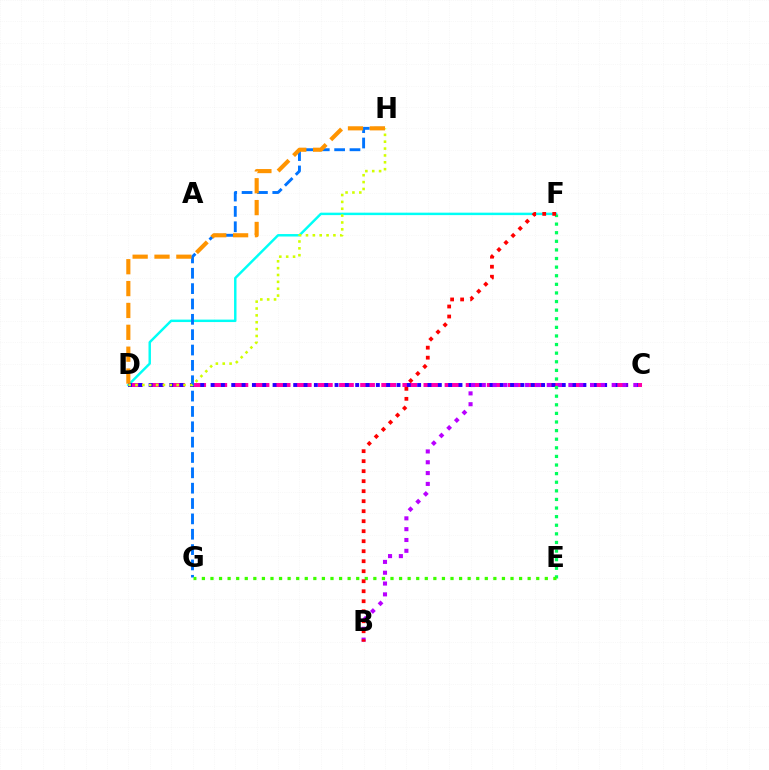{('C', 'D'): [{'color': '#ff00ac', 'line_style': 'dashed', 'thickness': 2.87}, {'color': '#2500ff', 'line_style': 'dotted', 'thickness': 2.81}], ('D', 'F'): [{'color': '#00fff6', 'line_style': 'solid', 'thickness': 1.77}], ('G', 'H'): [{'color': '#0074ff', 'line_style': 'dashed', 'thickness': 2.09}], ('D', 'H'): [{'color': '#d1ff00', 'line_style': 'dotted', 'thickness': 1.86}, {'color': '#ff9400', 'line_style': 'dashed', 'thickness': 2.97}], ('B', 'C'): [{'color': '#b900ff', 'line_style': 'dotted', 'thickness': 2.94}], ('E', 'F'): [{'color': '#00ff5c', 'line_style': 'dotted', 'thickness': 2.34}], ('E', 'G'): [{'color': '#3dff00', 'line_style': 'dotted', 'thickness': 2.33}], ('B', 'F'): [{'color': '#ff0000', 'line_style': 'dotted', 'thickness': 2.72}]}